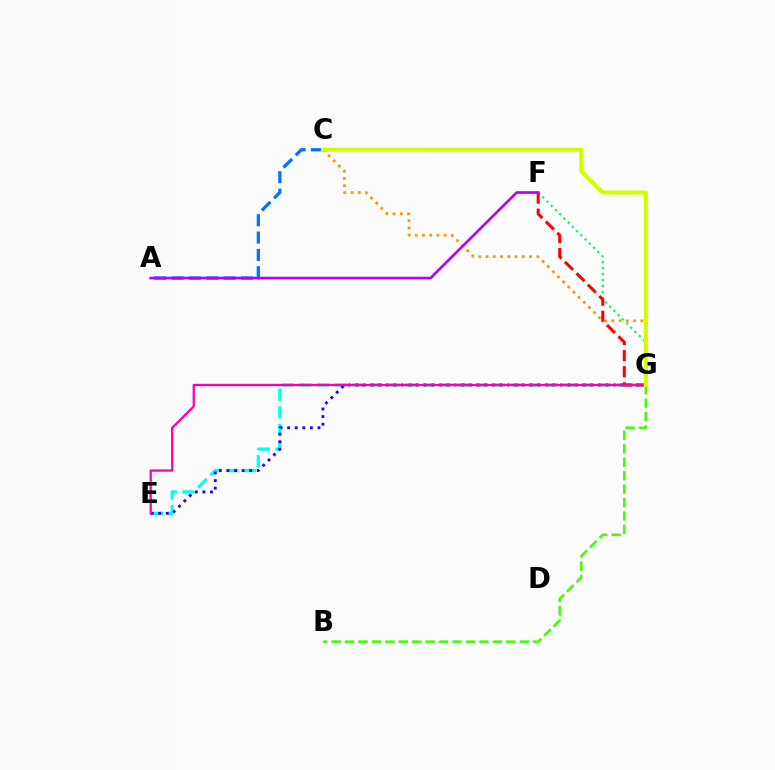{('C', 'G'): [{'color': '#ff9400', 'line_style': 'dotted', 'thickness': 1.97}, {'color': '#d1ff00', 'line_style': 'solid', 'thickness': 2.94}], ('E', 'G'): [{'color': '#00fff6', 'line_style': 'dashed', 'thickness': 2.39}, {'color': '#2500ff', 'line_style': 'dotted', 'thickness': 2.06}, {'color': '#ff00ac', 'line_style': 'solid', 'thickness': 1.65}], ('B', 'G'): [{'color': '#3dff00', 'line_style': 'dashed', 'thickness': 1.83}], ('F', 'G'): [{'color': '#00ff5c', 'line_style': 'dotted', 'thickness': 1.62}, {'color': '#ff0000', 'line_style': 'dashed', 'thickness': 2.19}], ('A', 'C'): [{'color': '#0074ff', 'line_style': 'dashed', 'thickness': 2.35}], ('A', 'F'): [{'color': '#b900ff', 'line_style': 'solid', 'thickness': 1.94}]}